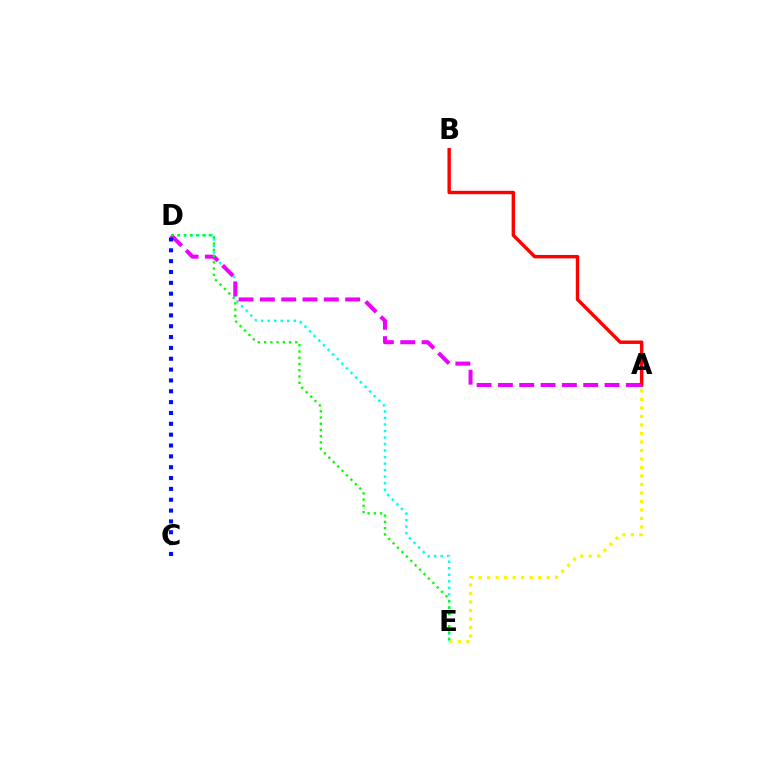{('D', 'E'): [{'color': '#00fff6', 'line_style': 'dotted', 'thickness': 1.77}, {'color': '#08ff00', 'line_style': 'dotted', 'thickness': 1.69}], ('A', 'E'): [{'color': '#fcf500', 'line_style': 'dotted', 'thickness': 2.31}], ('A', 'B'): [{'color': '#ff0000', 'line_style': 'solid', 'thickness': 2.46}], ('A', 'D'): [{'color': '#ee00ff', 'line_style': 'dashed', 'thickness': 2.9}], ('C', 'D'): [{'color': '#0010ff', 'line_style': 'dotted', 'thickness': 2.95}]}